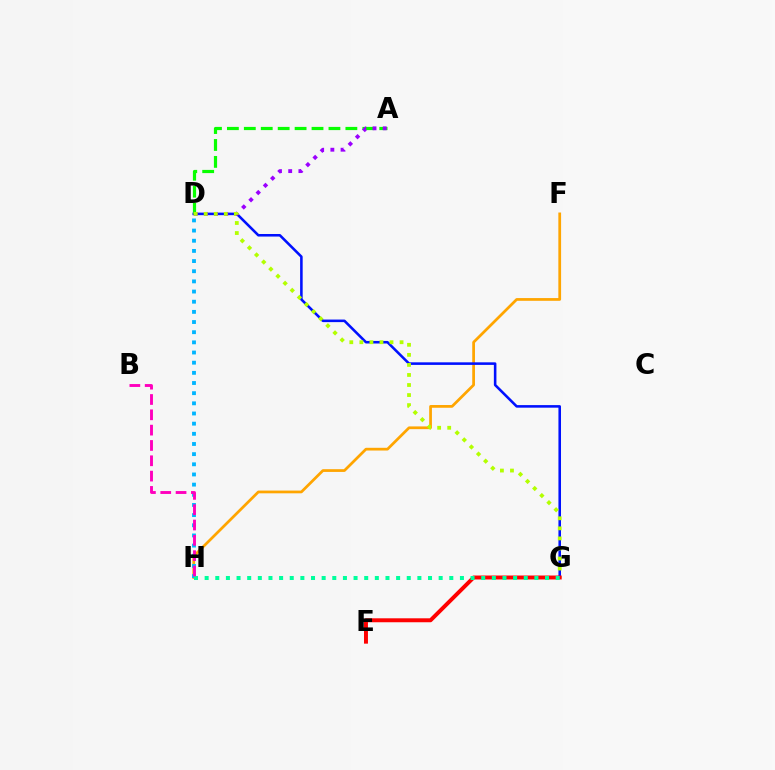{('F', 'H'): [{'color': '#ffa500', 'line_style': 'solid', 'thickness': 1.97}], ('D', 'H'): [{'color': '#00b5ff', 'line_style': 'dotted', 'thickness': 2.76}], ('D', 'G'): [{'color': '#0010ff', 'line_style': 'solid', 'thickness': 1.85}, {'color': '#b3ff00', 'line_style': 'dotted', 'thickness': 2.73}], ('A', 'D'): [{'color': '#08ff00', 'line_style': 'dashed', 'thickness': 2.3}, {'color': '#9b00ff', 'line_style': 'dotted', 'thickness': 2.77}], ('E', 'G'): [{'color': '#ff0000', 'line_style': 'solid', 'thickness': 2.85}], ('G', 'H'): [{'color': '#00ff9d', 'line_style': 'dotted', 'thickness': 2.89}], ('B', 'H'): [{'color': '#ff00bd', 'line_style': 'dashed', 'thickness': 2.08}]}